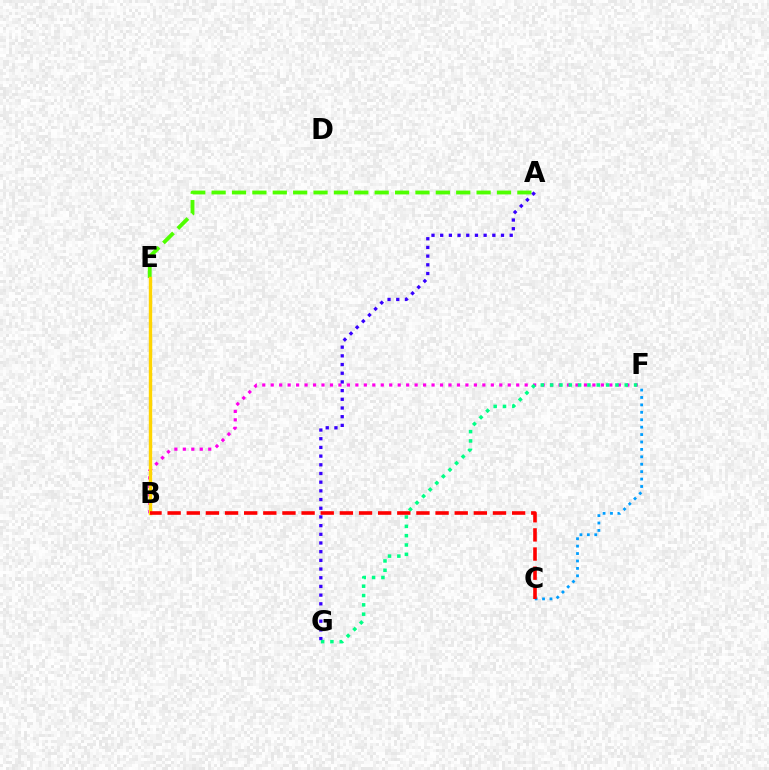{('B', 'F'): [{'color': '#ff00ed', 'line_style': 'dotted', 'thickness': 2.3}], ('A', 'E'): [{'color': '#4fff00', 'line_style': 'dashed', 'thickness': 2.77}], ('A', 'G'): [{'color': '#3700ff', 'line_style': 'dotted', 'thickness': 2.36}], ('F', 'G'): [{'color': '#00ff86', 'line_style': 'dotted', 'thickness': 2.53}], ('B', 'E'): [{'color': '#ffd500', 'line_style': 'solid', 'thickness': 2.46}], ('C', 'F'): [{'color': '#009eff', 'line_style': 'dotted', 'thickness': 2.02}], ('B', 'C'): [{'color': '#ff0000', 'line_style': 'dashed', 'thickness': 2.6}]}